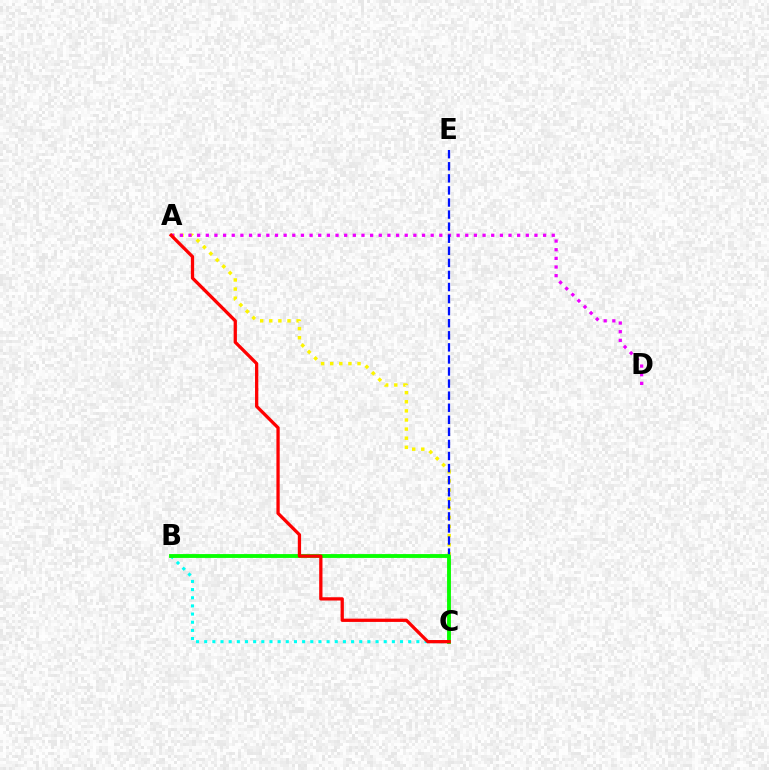{('A', 'C'): [{'color': '#fcf500', 'line_style': 'dotted', 'thickness': 2.48}, {'color': '#ff0000', 'line_style': 'solid', 'thickness': 2.36}], ('A', 'D'): [{'color': '#ee00ff', 'line_style': 'dotted', 'thickness': 2.35}], ('C', 'E'): [{'color': '#0010ff', 'line_style': 'dashed', 'thickness': 1.64}], ('B', 'C'): [{'color': '#00fff6', 'line_style': 'dotted', 'thickness': 2.22}, {'color': '#08ff00', 'line_style': 'solid', 'thickness': 2.77}]}